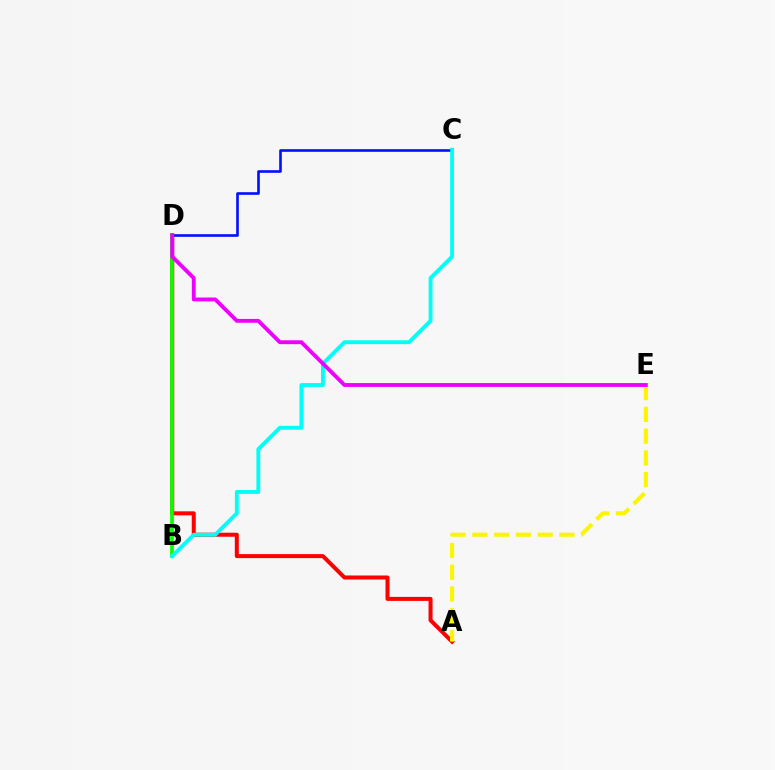{('A', 'D'): [{'color': '#ff0000', 'line_style': 'solid', 'thickness': 2.89}], ('A', 'E'): [{'color': '#fcf500', 'line_style': 'dashed', 'thickness': 2.96}], ('C', 'D'): [{'color': '#0010ff', 'line_style': 'solid', 'thickness': 1.88}], ('B', 'D'): [{'color': '#08ff00', 'line_style': 'solid', 'thickness': 2.68}], ('B', 'C'): [{'color': '#00fff6', 'line_style': 'solid', 'thickness': 2.79}], ('D', 'E'): [{'color': '#ee00ff', 'line_style': 'solid', 'thickness': 2.78}]}